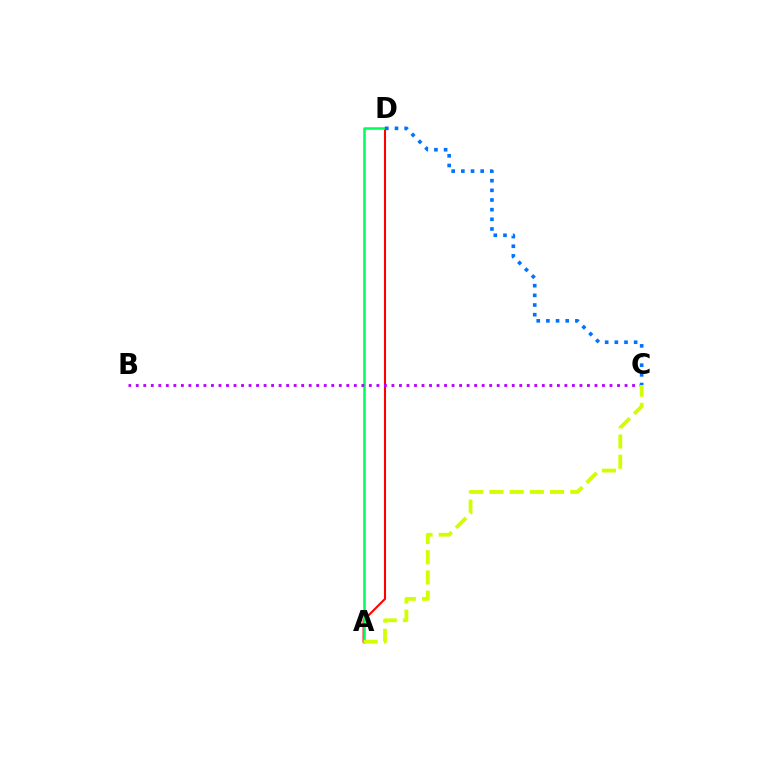{('A', 'D'): [{'color': '#ff0000', 'line_style': 'solid', 'thickness': 1.51}, {'color': '#00ff5c', 'line_style': 'solid', 'thickness': 1.84}], ('B', 'C'): [{'color': '#b900ff', 'line_style': 'dotted', 'thickness': 2.04}], ('C', 'D'): [{'color': '#0074ff', 'line_style': 'dotted', 'thickness': 2.63}], ('A', 'C'): [{'color': '#d1ff00', 'line_style': 'dashed', 'thickness': 2.75}]}